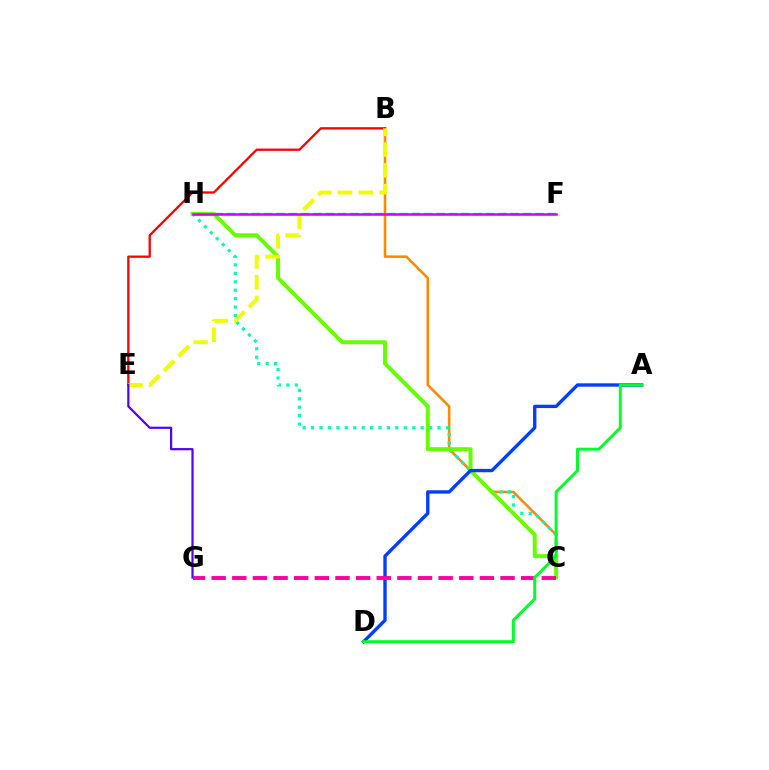{('B', 'C'): [{'color': '#ff8800', 'line_style': 'solid', 'thickness': 1.84}], ('F', 'H'): [{'color': '#00c7ff', 'line_style': 'dashed', 'thickness': 1.68}, {'color': '#d600ff', 'line_style': 'solid', 'thickness': 1.81}], ('C', 'H'): [{'color': '#00ffaf', 'line_style': 'dotted', 'thickness': 2.29}, {'color': '#66ff00', 'line_style': 'solid', 'thickness': 2.87}], ('A', 'D'): [{'color': '#003fff', 'line_style': 'solid', 'thickness': 2.42}, {'color': '#00ff27', 'line_style': 'solid', 'thickness': 2.13}], ('B', 'E'): [{'color': '#ff0000', 'line_style': 'solid', 'thickness': 1.66}, {'color': '#eeff00', 'line_style': 'dashed', 'thickness': 2.81}], ('E', 'G'): [{'color': '#4f00ff', 'line_style': 'solid', 'thickness': 1.58}], ('C', 'G'): [{'color': '#ff00a0', 'line_style': 'dashed', 'thickness': 2.8}]}